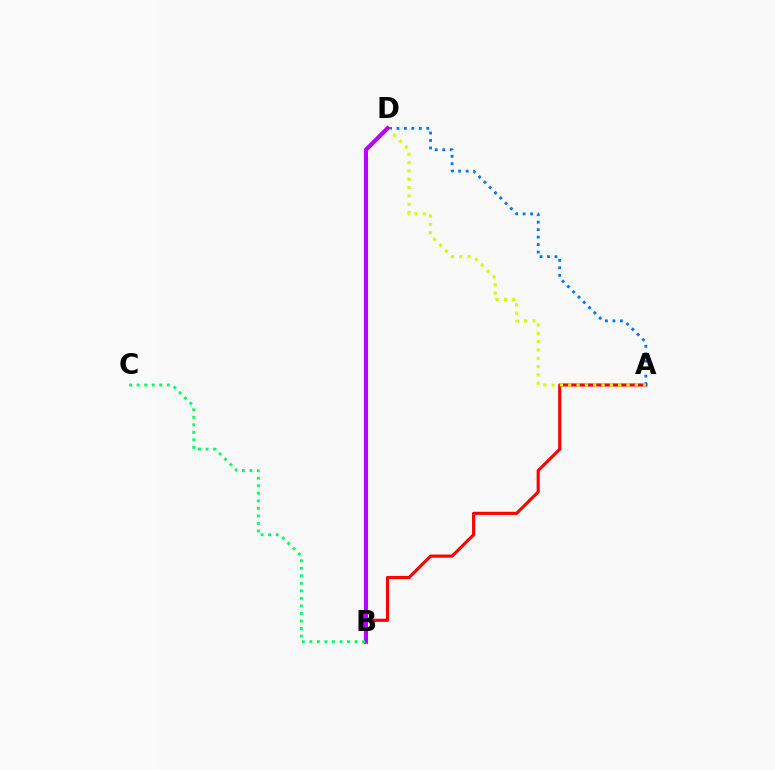{('A', 'B'): [{'color': '#ff0000', 'line_style': 'solid', 'thickness': 2.25}], ('A', 'D'): [{'color': '#0074ff', 'line_style': 'dotted', 'thickness': 2.03}, {'color': '#d1ff00', 'line_style': 'dotted', 'thickness': 2.26}], ('B', 'D'): [{'color': '#b900ff', 'line_style': 'solid', 'thickness': 2.98}], ('B', 'C'): [{'color': '#00ff5c', 'line_style': 'dotted', 'thickness': 2.05}]}